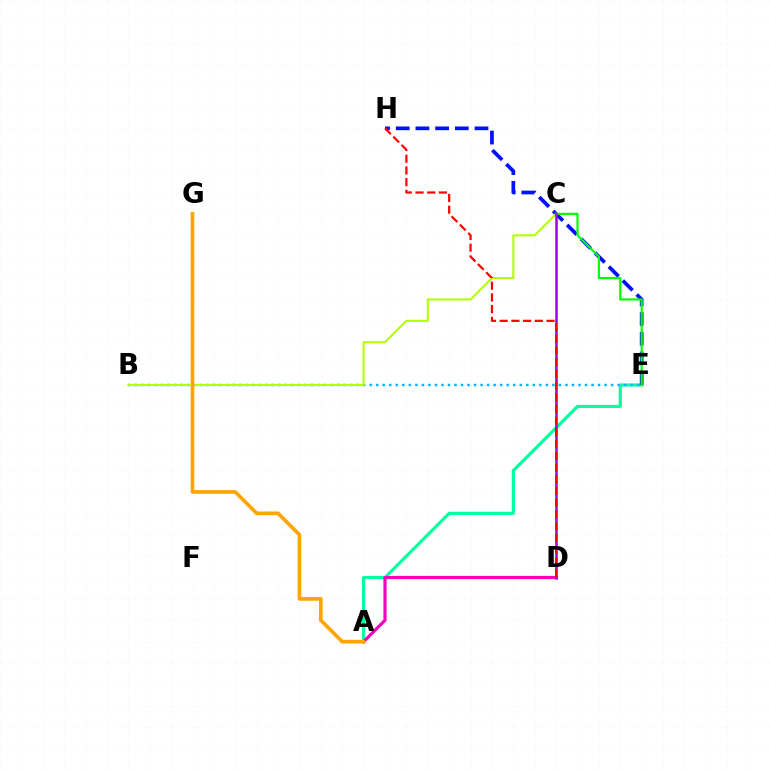{('A', 'E'): [{'color': '#00ff9d', 'line_style': 'solid', 'thickness': 2.26}], ('B', 'E'): [{'color': '#00b5ff', 'line_style': 'dotted', 'thickness': 1.77}], ('E', 'H'): [{'color': '#0010ff', 'line_style': 'dashed', 'thickness': 2.68}], ('A', 'D'): [{'color': '#ff00bd', 'line_style': 'solid', 'thickness': 2.29}], ('B', 'C'): [{'color': '#b3ff00', 'line_style': 'solid', 'thickness': 1.51}], ('C', 'E'): [{'color': '#08ff00', 'line_style': 'solid', 'thickness': 1.59}], ('A', 'G'): [{'color': '#ffa500', 'line_style': 'solid', 'thickness': 2.65}], ('C', 'D'): [{'color': '#9b00ff', 'line_style': 'solid', 'thickness': 1.8}], ('D', 'H'): [{'color': '#ff0000', 'line_style': 'dashed', 'thickness': 1.59}]}